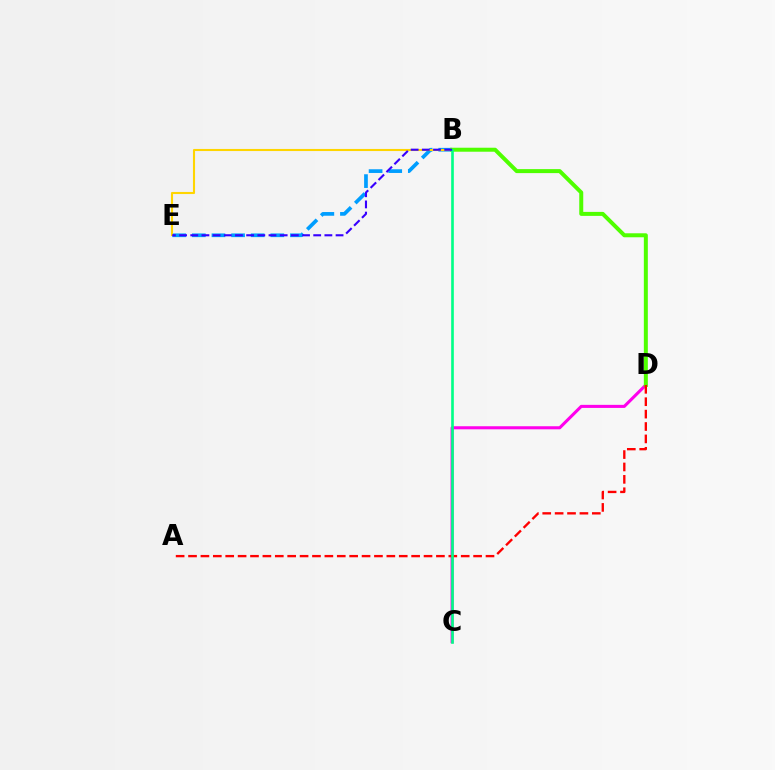{('B', 'E'): [{'color': '#009eff', 'line_style': 'dashed', 'thickness': 2.66}, {'color': '#ffd500', 'line_style': 'solid', 'thickness': 1.51}, {'color': '#3700ff', 'line_style': 'dashed', 'thickness': 1.52}], ('C', 'D'): [{'color': '#ff00ed', 'line_style': 'solid', 'thickness': 2.21}], ('B', 'D'): [{'color': '#4fff00', 'line_style': 'solid', 'thickness': 2.87}], ('A', 'D'): [{'color': '#ff0000', 'line_style': 'dashed', 'thickness': 1.68}], ('B', 'C'): [{'color': '#00ff86', 'line_style': 'solid', 'thickness': 1.9}]}